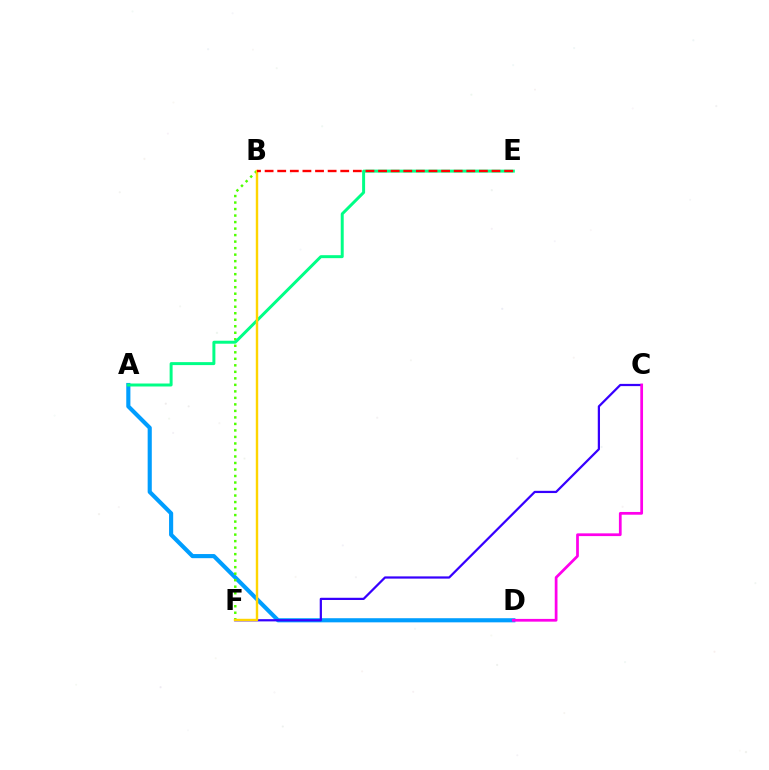{('A', 'D'): [{'color': '#009eff', 'line_style': 'solid', 'thickness': 2.97}], ('C', 'F'): [{'color': '#3700ff', 'line_style': 'solid', 'thickness': 1.61}], ('B', 'F'): [{'color': '#4fff00', 'line_style': 'dotted', 'thickness': 1.77}, {'color': '#ffd500', 'line_style': 'solid', 'thickness': 1.75}], ('A', 'E'): [{'color': '#00ff86', 'line_style': 'solid', 'thickness': 2.14}], ('B', 'E'): [{'color': '#ff0000', 'line_style': 'dashed', 'thickness': 1.71}], ('C', 'D'): [{'color': '#ff00ed', 'line_style': 'solid', 'thickness': 1.97}]}